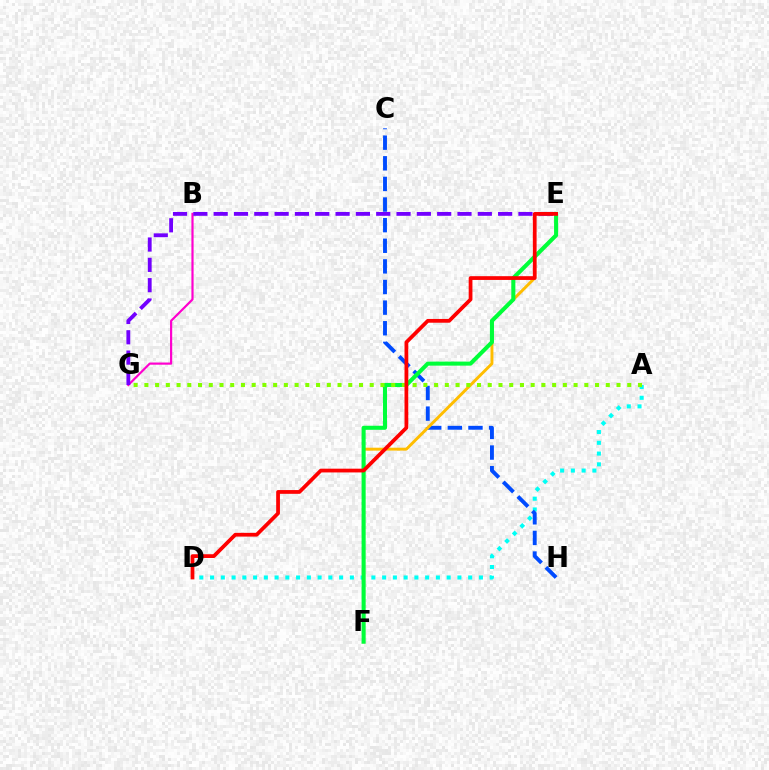{('A', 'D'): [{'color': '#00fff6', 'line_style': 'dotted', 'thickness': 2.92}], ('C', 'H'): [{'color': '#004bff', 'line_style': 'dashed', 'thickness': 2.8}], ('E', 'F'): [{'color': '#ffbd00', 'line_style': 'solid', 'thickness': 2.11}, {'color': '#00ff39', 'line_style': 'solid', 'thickness': 2.93}], ('B', 'G'): [{'color': '#ff00cf', 'line_style': 'solid', 'thickness': 1.57}], ('E', 'G'): [{'color': '#7200ff', 'line_style': 'dashed', 'thickness': 2.76}], ('A', 'G'): [{'color': '#84ff00', 'line_style': 'dotted', 'thickness': 2.92}], ('D', 'E'): [{'color': '#ff0000', 'line_style': 'solid', 'thickness': 2.7}]}